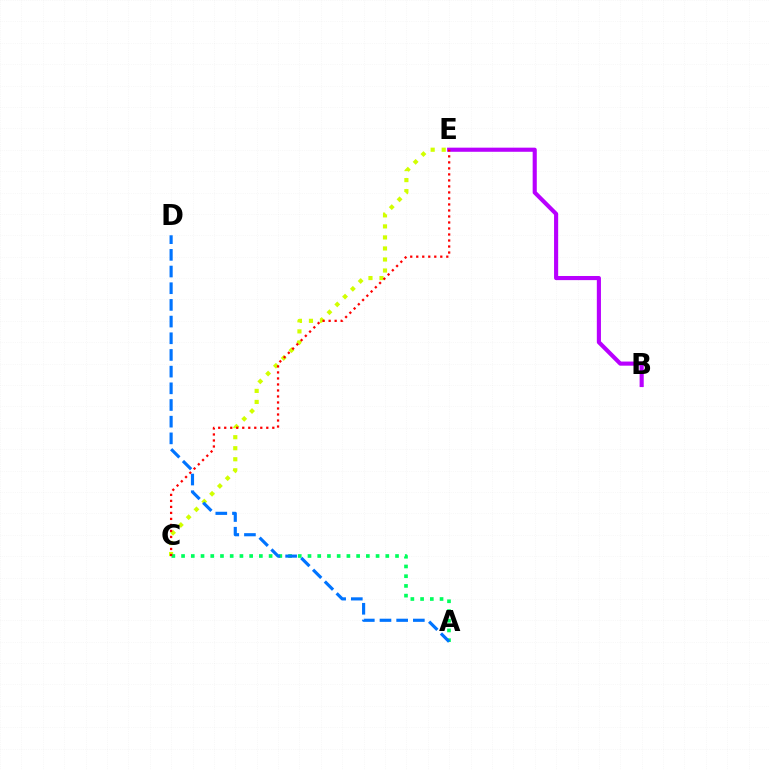{('C', 'E'): [{'color': '#d1ff00', 'line_style': 'dotted', 'thickness': 3.0}, {'color': '#ff0000', 'line_style': 'dotted', 'thickness': 1.63}], ('A', 'C'): [{'color': '#00ff5c', 'line_style': 'dotted', 'thickness': 2.64}], ('B', 'E'): [{'color': '#b900ff', 'line_style': 'solid', 'thickness': 2.97}], ('A', 'D'): [{'color': '#0074ff', 'line_style': 'dashed', 'thickness': 2.27}]}